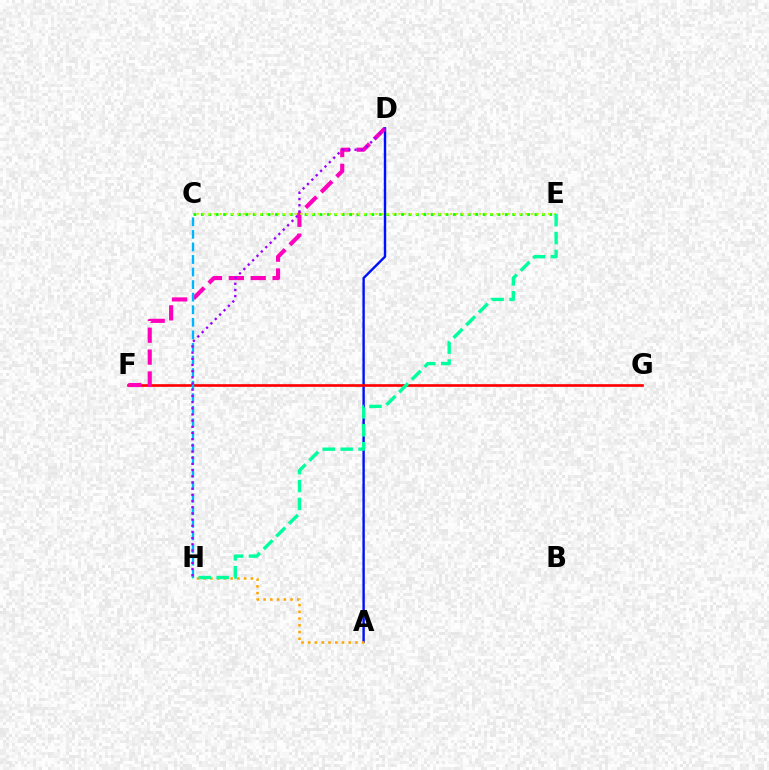{('A', 'D'): [{'color': '#0010ff', 'line_style': 'solid', 'thickness': 1.74}], ('F', 'G'): [{'color': '#ff0000', 'line_style': 'solid', 'thickness': 1.91}], ('C', 'E'): [{'color': '#08ff00', 'line_style': 'dotted', 'thickness': 2.01}, {'color': '#b3ff00', 'line_style': 'dotted', 'thickness': 1.57}], ('D', 'F'): [{'color': '#ff00bd', 'line_style': 'dashed', 'thickness': 2.97}], ('A', 'H'): [{'color': '#ffa500', 'line_style': 'dotted', 'thickness': 1.83}], ('C', 'H'): [{'color': '#00b5ff', 'line_style': 'dashed', 'thickness': 1.71}], ('E', 'H'): [{'color': '#00ff9d', 'line_style': 'dashed', 'thickness': 2.43}], ('D', 'H'): [{'color': '#9b00ff', 'line_style': 'dotted', 'thickness': 1.68}]}